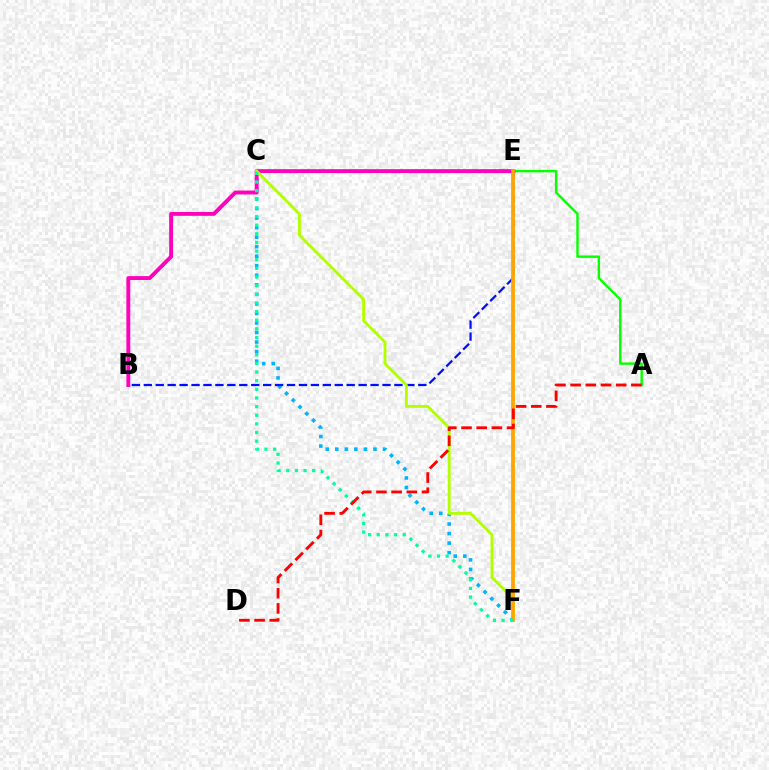{('C', 'E'): [{'color': '#9b00ff', 'line_style': 'dashed', 'thickness': 2.1}], ('C', 'F'): [{'color': '#00b5ff', 'line_style': 'dotted', 'thickness': 2.59}, {'color': '#b3ff00', 'line_style': 'solid', 'thickness': 2.06}, {'color': '#00ff9d', 'line_style': 'dotted', 'thickness': 2.35}], ('A', 'E'): [{'color': '#08ff00', 'line_style': 'solid', 'thickness': 1.74}], ('B', 'E'): [{'color': '#ff00bd', 'line_style': 'solid', 'thickness': 2.8}, {'color': '#0010ff', 'line_style': 'dashed', 'thickness': 1.62}], ('E', 'F'): [{'color': '#ffa500', 'line_style': 'solid', 'thickness': 2.71}], ('A', 'D'): [{'color': '#ff0000', 'line_style': 'dashed', 'thickness': 2.06}]}